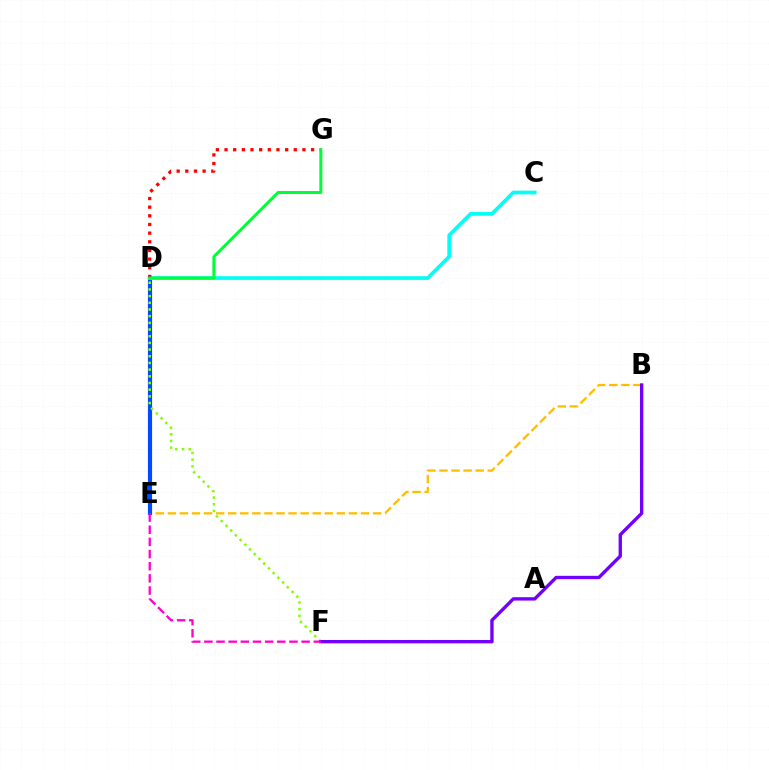{('B', 'E'): [{'color': '#ffbd00', 'line_style': 'dashed', 'thickness': 1.64}], ('D', 'E'): [{'color': '#004bff', 'line_style': 'solid', 'thickness': 3.0}], ('D', 'F'): [{'color': '#84ff00', 'line_style': 'dotted', 'thickness': 1.82}], ('C', 'D'): [{'color': '#00fff6', 'line_style': 'solid', 'thickness': 2.67}], ('D', 'G'): [{'color': '#ff0000', 'line_style': 'dotted', 'thickness': 2.35}, {'color': '#00ff39', 'line_style': 'solid', 'thickness': 2.18}], ('B', 'F'): [{'color': '#7200ff', 'line_style': 'solid', 'thickness': 2.42}], ('E', 'F'): [{'color': '#ff00cf', 'line_style': 'dashed', 'thickness': 1.65}]}